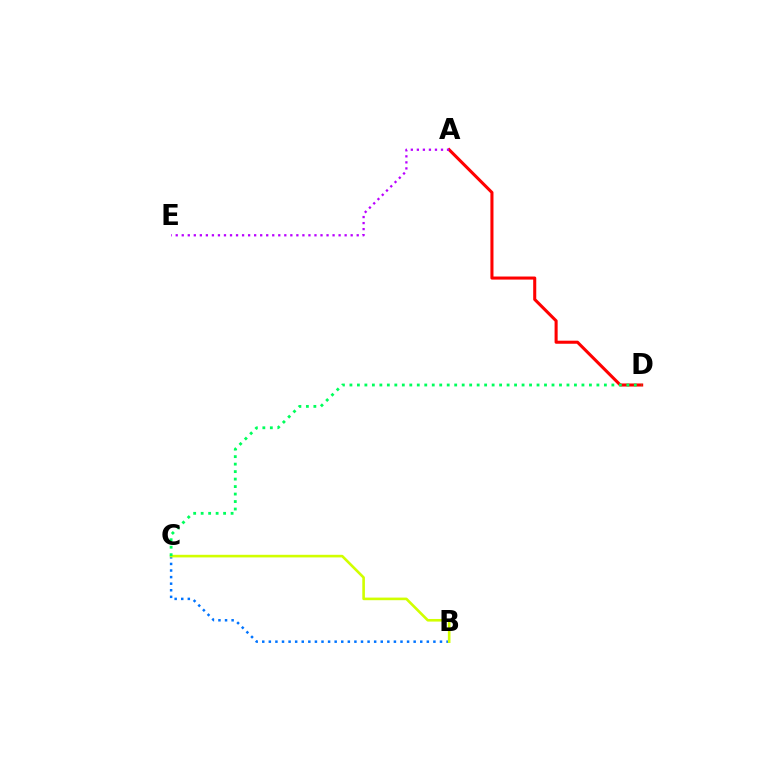{('A', 'D'): [{'color': '#ff0000', 'line_style': 'solid', 'thickness': 2.21}], ('B', 'C'): [{'color': '#0074ff', 'line_style': 'dotted', 'thickness': 1.79}, {'color': '#d1ff00', 'line_style': 'solid', 'thickness': 1.88}], ('C', 'D'): [{'color': '#00ff5c', 'line_style': 'dotted', 'thickness': 2.03}], ('A', 'E'): [{'color': '#b900ff', 'line_style': 'dotted', 'thickness': 1.64}]}